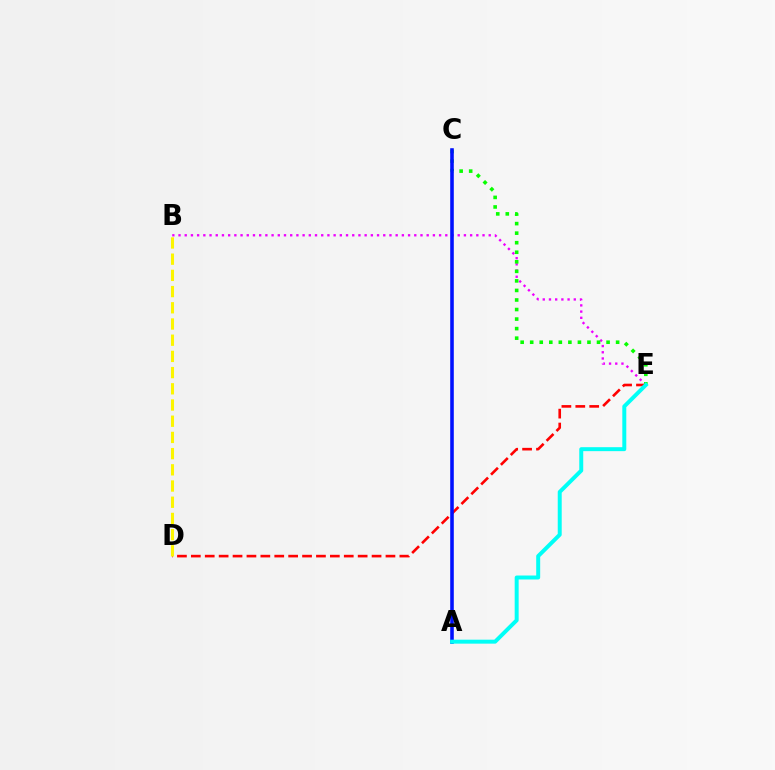{('B', 'E'): [{'color': '#ee00ff', 'line_style': 'dotted', 'thickness': 1.69}], ('D', 'E'): [{'color': '#ff0000', 'line_style': 'dashed', 'thickness': 1.89}], ('C', 'E'): [{'color': '#08ff00', 'line_style': 'dotted', 'thickness': 2.59}], ('A', 'C'): [{'color': '#0010ff', 'line_style': 'solid', 'thickness': 2.58}], ('B', 'D'): [{'color': '#fcf500', 'line_style': 'dashed', 'thickness': 2.2}], ('A', 'E'): [{'color': '#00fff6', 'line_style': 'solid', 'thickness': 2.86}]}